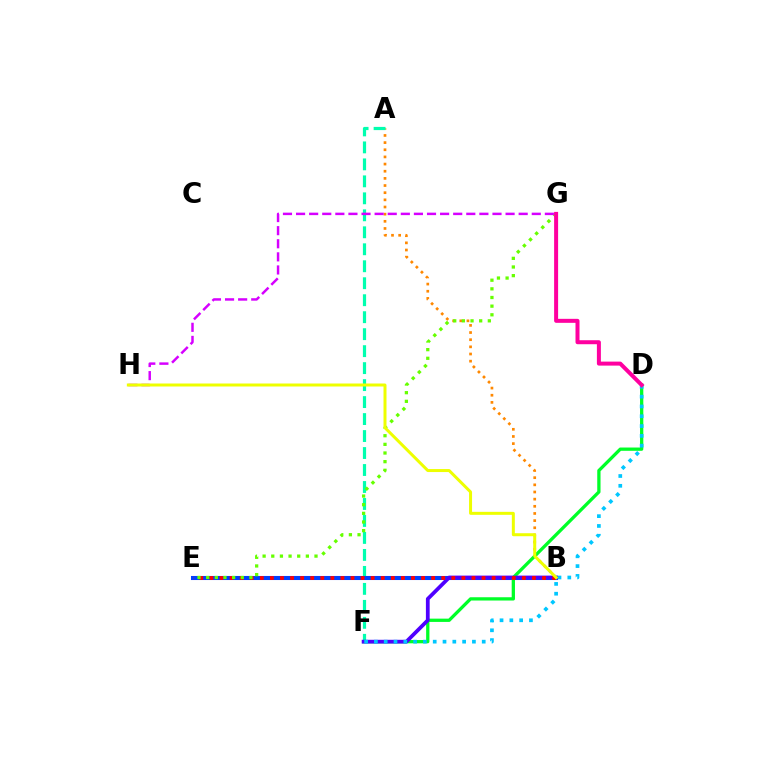{('A', 'B'): [{'color': '#ff8800', 'line_style': 'dotted', 'thickness': 1.94}], ('A', 'F'): [{'color': '#00ffaf', 'line_style': 'dashed', 'thickness': 2.31}], ('B', 'E'): [{'color': '#003fff', 'line_style': 'solid', 'thickness': 2.93}, {'color': '#ff0000', 'line_style': 'dotted', 'thickness': 2.74}], ('D', 'F'): [{'color': '#00ff27', 'line_style': 'solid', 'thickness': 2.36}, {'color': '#00c7ff', 'line_style': 'dotted', 'thickness': 2.66}], ('B', 'F'): [{'color': '#4f00ff', 'line_style': 'solid', 'thickness': 2.71}], ('E', 'G'): [{'color': '#66ff00', 'line_style': 'dotted', 'thickness': 2.35}], ('G', 'H'): [{'color': '#d600ff', 'line_style': 'dashed', 'thickness': 1.78}], ('B', 'H'): [{'color': '#eeff00', 'line_style': 'solid', 'thickness': 2.16}], ('D', 'G'): [{'color': '#ff00a0', 'line_style': 'solid', 'thickness': 2.88}]}